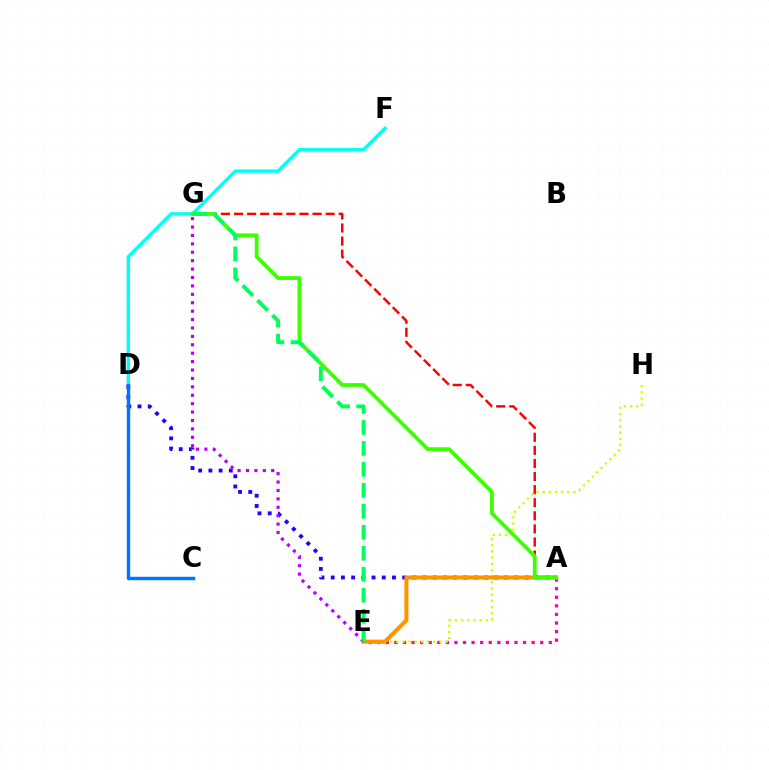{('A', 'E'): [{'color': '#ff00ac', 'line_style': 'dotted', 'thickness': 2.33}, {'color': '#ff9400', 'line_style': 'solid', 'thickness': 2.92}], ('D', 'F'): [{'color': '#00fff6', 'line_style': 'solid', 'thickness': 2.44}], ('A', 'D'): [{'color': '#2500ff', 'line_style': 'dotted', 'thickness': 2.77}], ('E', 'H'): [{'color': '#d1ff00', 'line_style': 'dotted', 'thickness': 1.67}], ('C', 'D'): [{'color': '#0074ff', 'line_style': 'solid', 'thickness': 2.48}], ('A', 'G'): [{'color': '#ff0000', 'line_style': 'dashed', 'thickness': 1.78}, {'color': '#3dff00', 'line_style': 'solid', 'thickness': 2.73}], ('E', 'G'): [{'color': '#b900ff', 'line_style': 'dotted', 'thickness': 2.29}, {'color': '#00ff5c', 'line_style': 'dashed', 'thickness': 2.85}]}